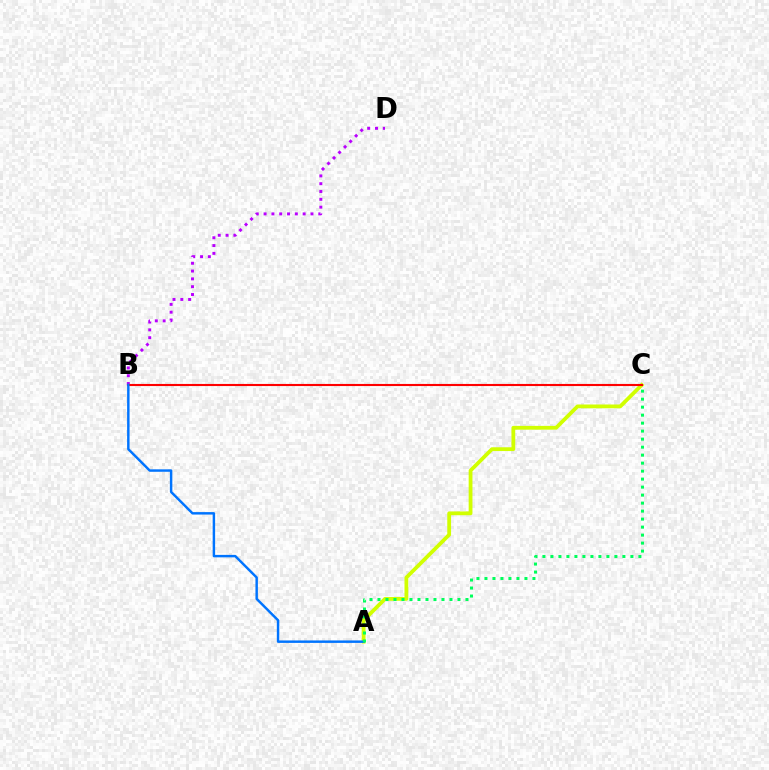{('A', 'C'): [{'color': '#d1ff00', 'line_style': 'solid', 'thickness': 2.73}, {'color': '#00ff5c', 'line_style': 'dotted', 'thickness': 2.17}], ('B', 'D'): [{'color': '#b900ff', 'line_style': 'dotted', 'thickness': 2.12}], ('B', 'C'): [{'color': '#ff0000', 'line_style': 'solid', 'thickness': 1.52}], ('A', 'B'): [{'color': '#0074ff', 'line_style': 'solid', 'thickness': 1.77}]}